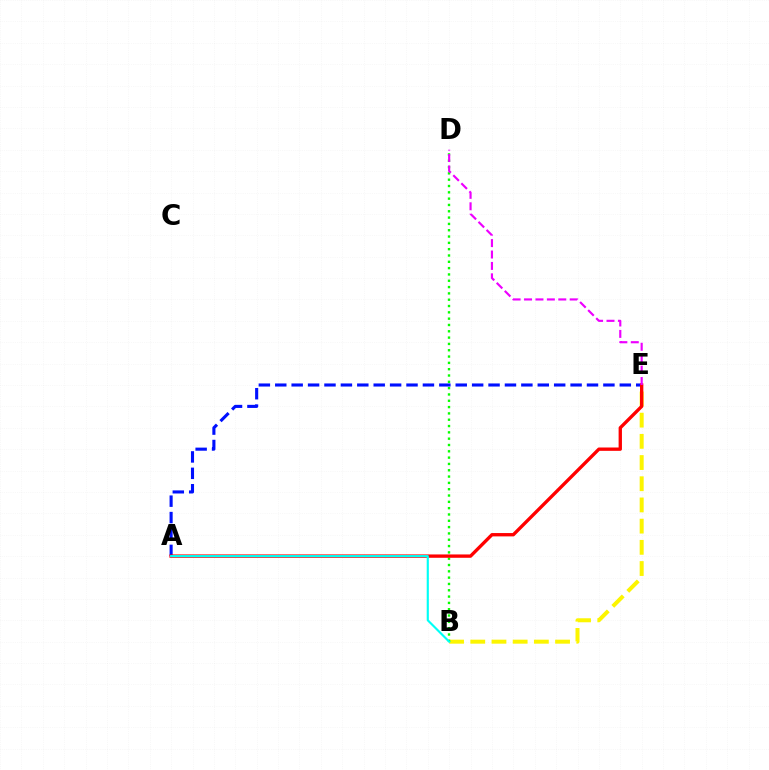{('B', 'E'): [{'color': '#fcf500', 'line_style': 'dashed', 'thickness': 2.88}], ('B', 'D'): [{'color': '#08ff00', 'line_style': 'dotted', 'thickness': 1.72}], ('A', 'E'): [{'color': '#0010ff', 'line_style': 'dashed', 'thickness': 2.23}, {'color': '#ff0000', 'line_style': 'solid', 'thickness': 2.4}], ('A', 'B'): [{'color': '#00fff6', 'line_style': 'solid', 'thickness': 1.54}], ('D', 'E'): [{'color': '#ee00ff', 'line_style': 'dashed', 'thickness': 1.55}]}